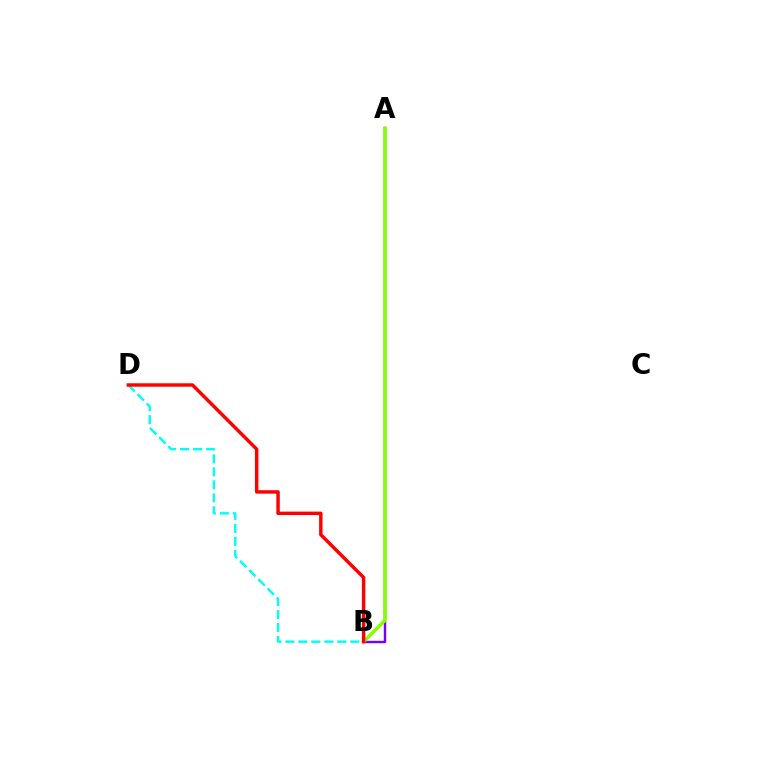{('A', 'B'): [{'color': '#7200ff', 'line_style': 'solid', 'thickness': 1.74}, {'color': '#84ff00', 'line_style': 'solid', 'thickness': 2.51}], ('B', 'D'): [{'color': '#00fff6', 'line_style': 'dashed', 'thickness': 1.76}, {'color': '#ff0000', 'line_style': 'solid', 'thickness': 2.48}]}